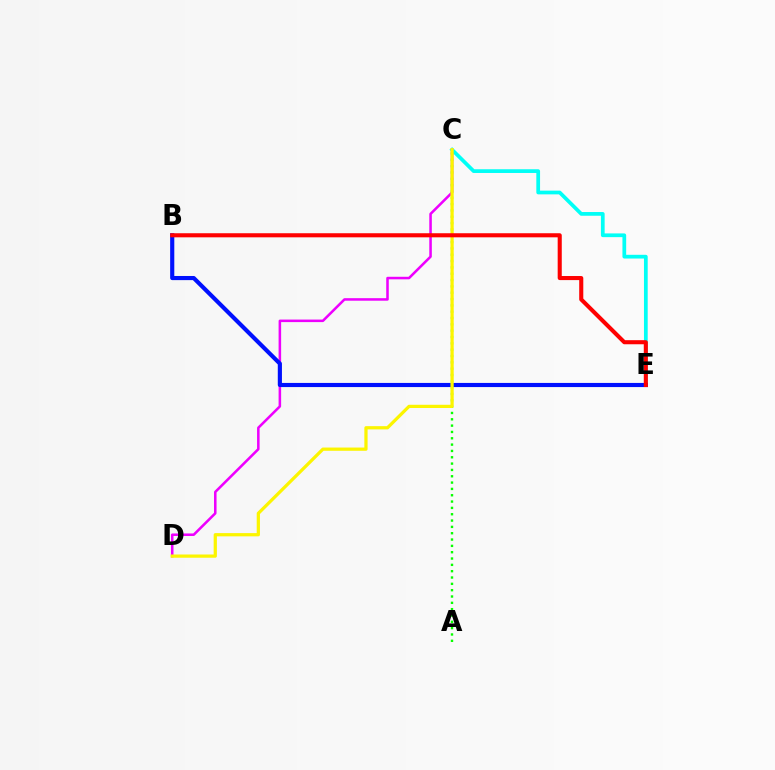{('C', 'D'): [{'color': '#ee00ff', 'line_style': 'solid', 'thickness': 1.83}, {'color': '#fcf500', 'line_style': 'solid', 'thickness': 2.33}], ('C', 'E'): [{'color': '#00fff6', 'line_style': 'solid', 'thickness': 2.68}], ('A', 'C'): [{'color': '#08ff00', 'line_style': 'dotted', 'thickness': 1.72}], ('B', 'E'): [{'color': '#0010ff', 'line_style': 'solid', 'thickness': 2.98}, {'color': '#ff0000', 'line_style': 'solid', 'thickness': 2.94}]}